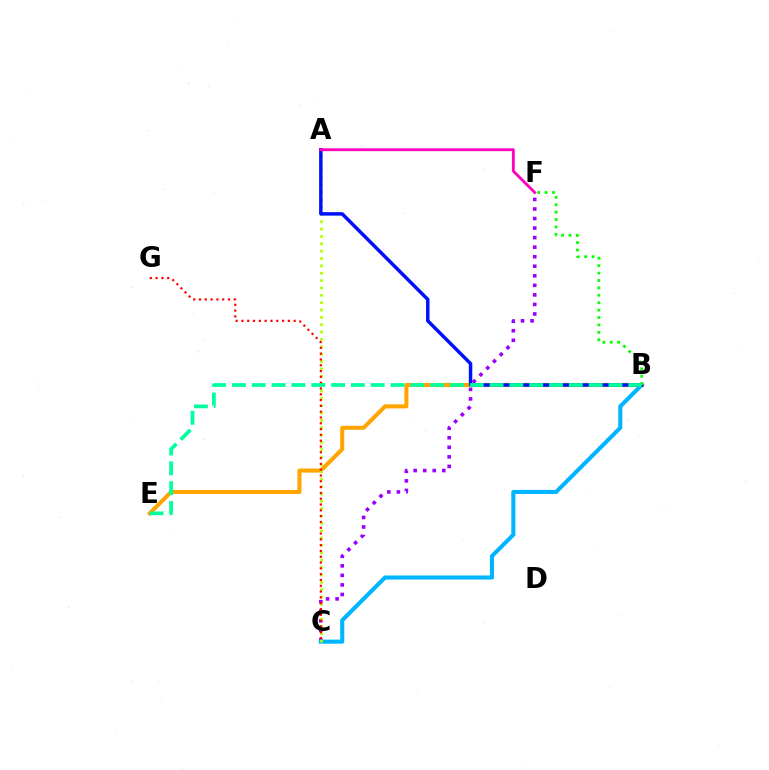{('C', 'F'): [{'color': '#9b00ff', 'line_style': 'dotted', 'thickness': 2.59}], ('B', 'C'): [{'color': '#00b5ff', 'line_style': 'solid', 'thickness': 2.94}], ('B', 'E'): [{'color': '#ffa500', 'line_style': 'solid', 'thickness': 2.92}, {'color': '#00ff9d', 'line_style': 'dashed', 'thickness': 2.69}], ('A', 'C'): [{'color': '#b3ff00', 'line_style': 'dotted', 'thickness': 2.0}], ('A', 'B'): [{'color': '#0010ff', 'line_style': 'solid', 'thickness': 2.5}], ('A', 'F'): [{'color': '#ff00bd', 'line_style': 'solid', 'thickness': 2.04}], ('C', 'G'): [{'color': '#ff0000', 'line_style': 'dotted', 'thickness': 1.58}], ('B', 'F'): [{'color': '#08ff00', 'line_style': 'dotted', 'thickness': 2.01}]}